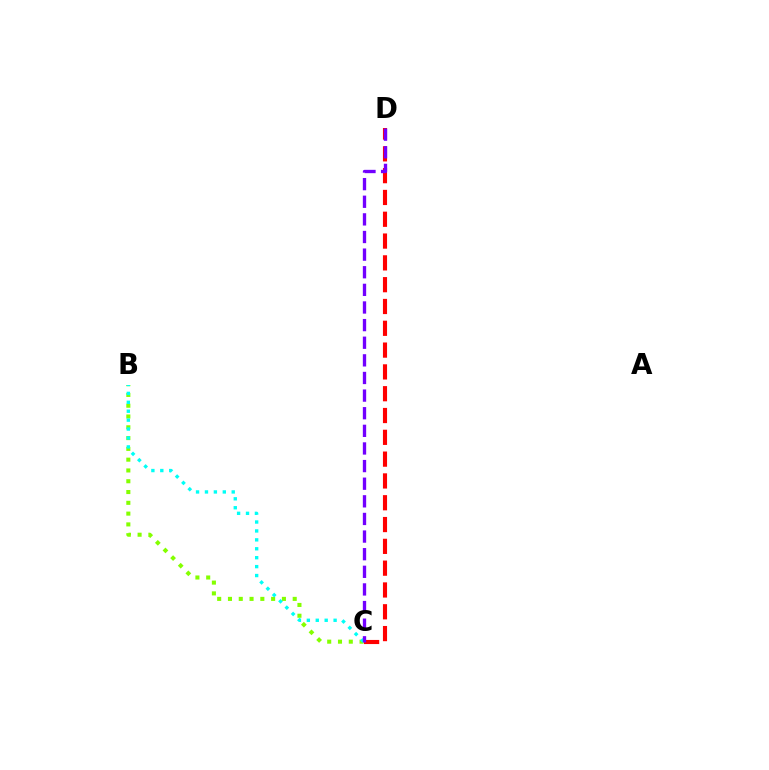{('B', 'C'): [{'color': '#84ff00', 'line_style': 'dotted', 'thickness': 2.93}, {'color': '#00fff6', 'line_style': 'dotted', 'thickness': 2.42}], ('C', 'D'): [{'color': '#ff0000', 'line_style': 'dashed', 'thickness': 2.96}, {'color': '#7200ff', 'line_style': 'dashed', 'thickness': 2.39}]}